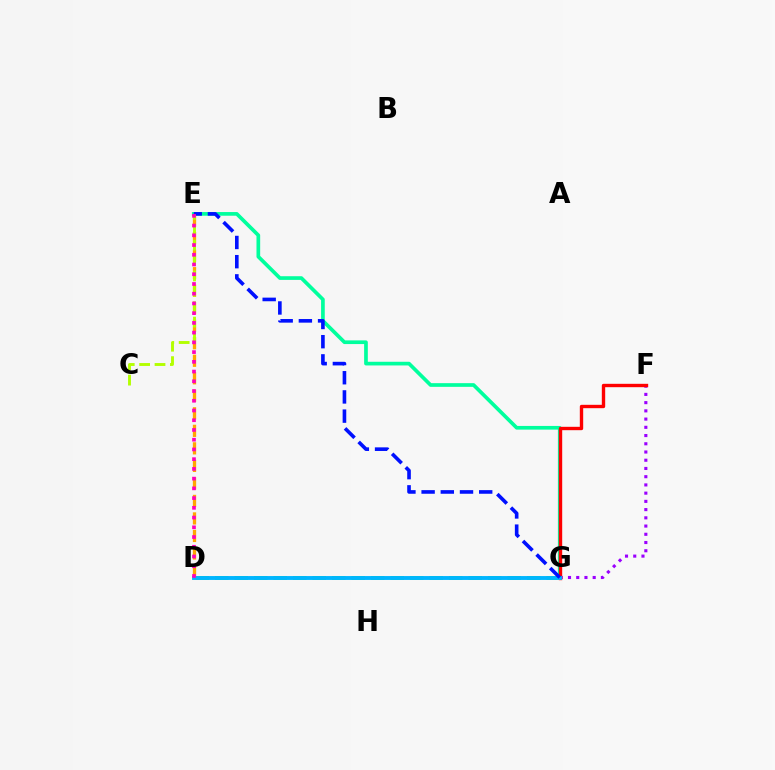{('D', 'G'): [{'color': '#08ff00', 'line_style': 'dashed', 'thickness': 2.65}, {'color': '#00b5ff', 'line_style': 'solid', 'thickness': 2.79}], ('E', 'G'): [{'color': '#00ff9d', 'line_style': 'solid', 'thickness': 2.65}, {'color': '#0010ff', 'line_style': 'dashed', 'thickness': 2.61}], ('F', 'G'): [{'color': '#9b00ff', 'line_style': 'dotted', 'thickness': 2.24}, {'color': '#ff0000', 'line_style': 'solid', 'thickness': 2.43}], ('D', 'E'): [{'color': '#ffa500', 'line_style': 'dashed', 'thickness': 2.38}, {'color': '#ff00bd', 'line_style': 'dotted', 'thickness': 2.64}], ('C', 'E'): [{'color': '#b3ff00', 'line_style': 'dashed', 'thickness': 2.09}]}